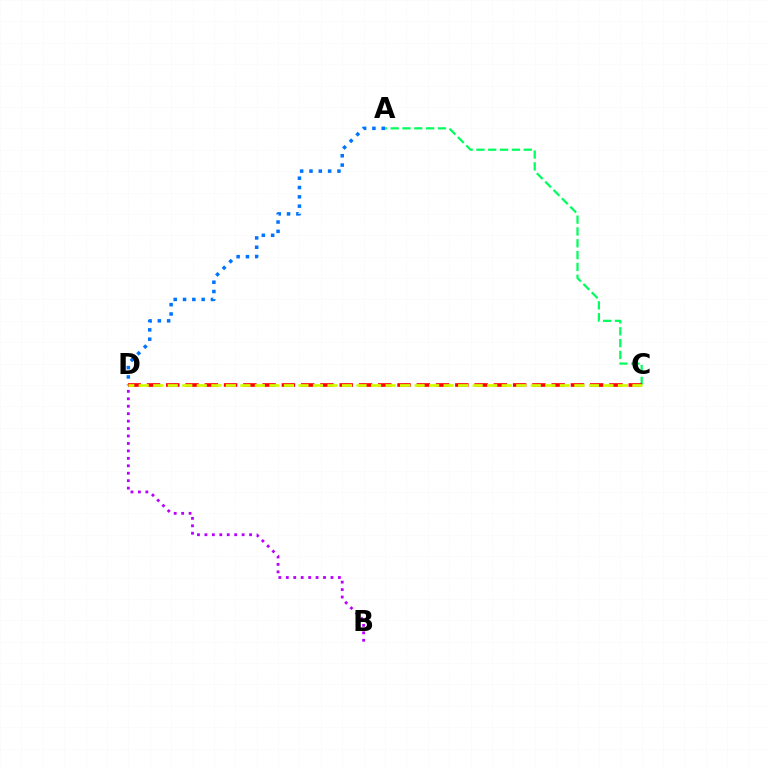{('A', 'C'): [{'color': '#00ff5c', 'line_style': 'dashed', 'thickness': 1.61}], ('B', 'D'): [{'color': '#b900ff', 'line_style': 'dotted', 'thickness': 2.02}], ('A', 'D'): [{'color': '#0074ff', 'line_style': 'dotted', 'thickness': 2.53}], ('C', 'D'): [{'color': '#ff0000', 'line_style': 'dashed', 'thickness': 2.62}, {'color': '#d1ff00', 'line_style': 'dashed', 'thickness': 1.97}]}